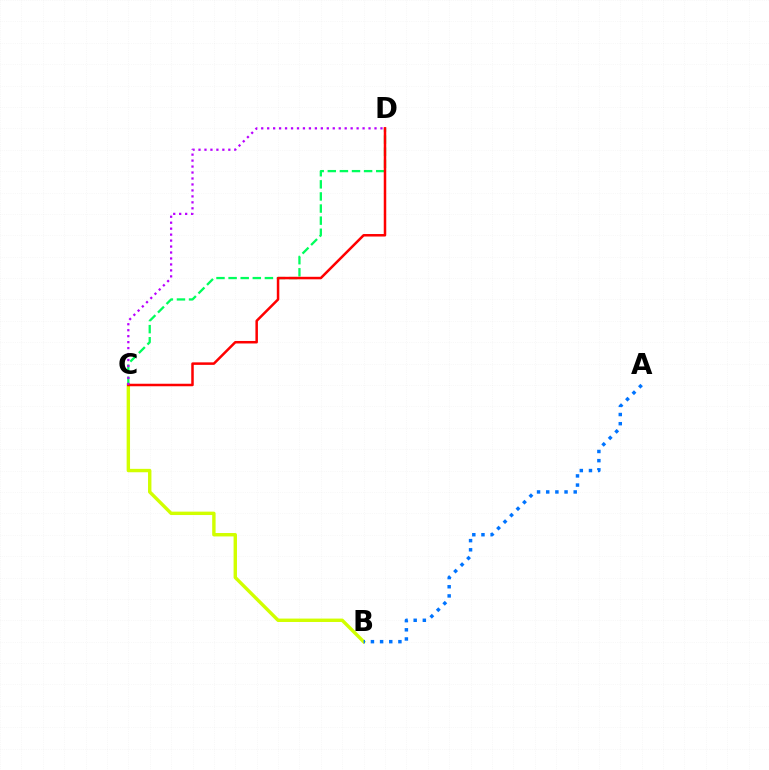{('B', 'C'): [{'color': '#d1ff00', 'line_style': 'solid', 'thickness': 2.45}], ('C', 'D'): [{'color': '#00ff5c', 'line_style': 'dashed', 'thickness': 1.64}, {'color': '#ff0000', 'line_style': 'solid', 'thickness': 1.81}, {'color': '#b900ff', 'line_style': 'dotted', 'thickness': 1.62}], ('A', 'B'): [{'color': '#0074ff', 'line_style': 'dotted', 'thickness': 2.49}]}